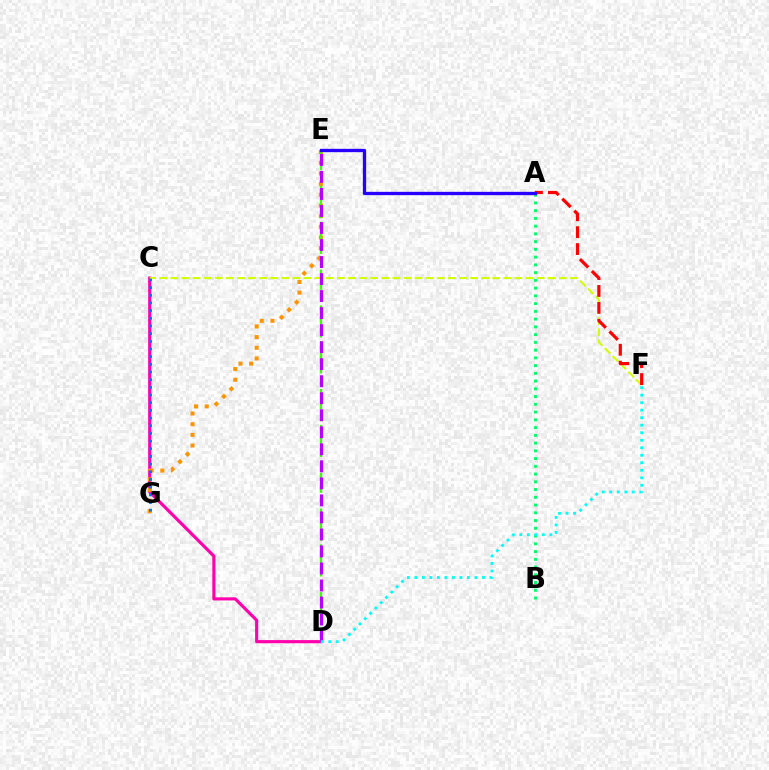{('C', 'D'): [{'color': '#ff00ac', 'line_style': 'solid', 'thickness': 2.25}], ('C', 'F'): [{'color': '#d1ff00', 'line_style': 'dashed', 'thickness': 1.51}], ('A', 'F'): [{'color': '#ff0000', 'line_style': 'dashed', 'thickness': 2.3}], ('A', 'B'): [{'color': '#00ff5c', 'line_style': 'dotted', 'thickness': 2.11}], ('E', 'G'): [{'color': '#ff9400', 'line_style': 'dotted', 'thickness': 2.9}], ('C', 'G'): [{'color': '#0074ff', 'line_style': 'dotted', 'thickness': 2.08}], ('D', 'E'): [{'color': '#3dff00', 'line_style': 'dashed', 'thickness': 1.62}, {'color': '#b900ff', 'line_style': 'dashed', 'thickness': 2.31}], ('A', 'E'): [{'color': '#2500ff', 'line_style': 'solid', 'thickness': 2.39}], ('D', 'F'): [{'color': '#00fff6', 'line_style': 'dotted', 'thickness': 2.04}]}